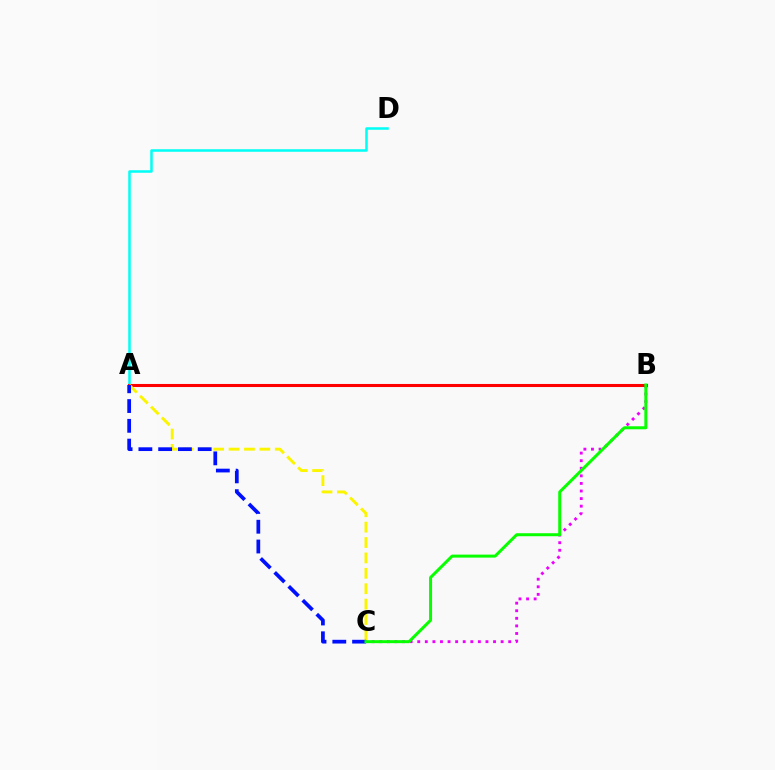{('B', 'C'): [{'color': '#ee00ff', 'line_style': 'dotted', 'thickness': 2.06}, {'color': '#08ff00', 'line_style': 'solid', 'thickness': 2.16}], ('A', 'D'): [{'color': '#00fff6', 'line_style': 'solid', 'thickness': 1.82}], ('A', 'B'): [{'color': '#ff0000', 'line_style': 'solid', 'thickness': 2.21}], ('A', 'C'): [{'color': '#fcf500', 'line_style': 'dashed', 'thickness': 2.09}, {'color': '#0010ff', 'line_style': 'dashed', 'thickness': 2.69}]}